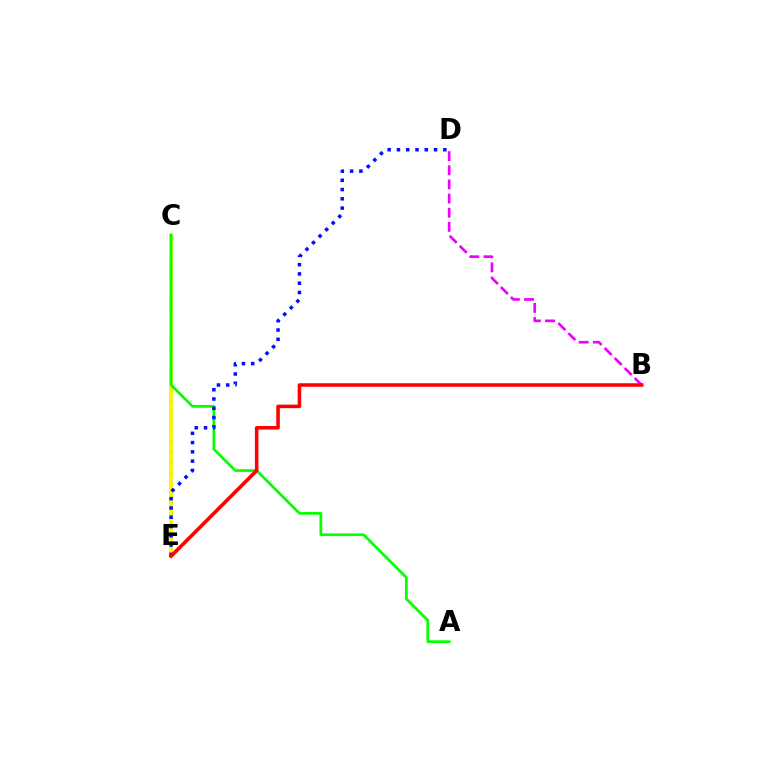{('C', 'E'): [{'color': '#00fff6', 'line_style': 'dotted', 'thickness': 2.78}, {'color': '#fcf500', 'line_style': 'solid', 'thickness': 2.69}], ('A', 'C'): [{'color': '#08ff00', 'line_style': 'solid', 'thickness': 1.96}], ('B', 'D'): [{'color': '#ee00ff', 'line_style': 'dashed', 'thickness': 1.92}], ('D', 'E'): [{'color': '#0010ff', 'line_style': 'dotted', 'thickness': 2.52}], ('B', 'E'): [{'color': '#ff0000', 'line_style': 'solid', 'thickness': 2.56}]}